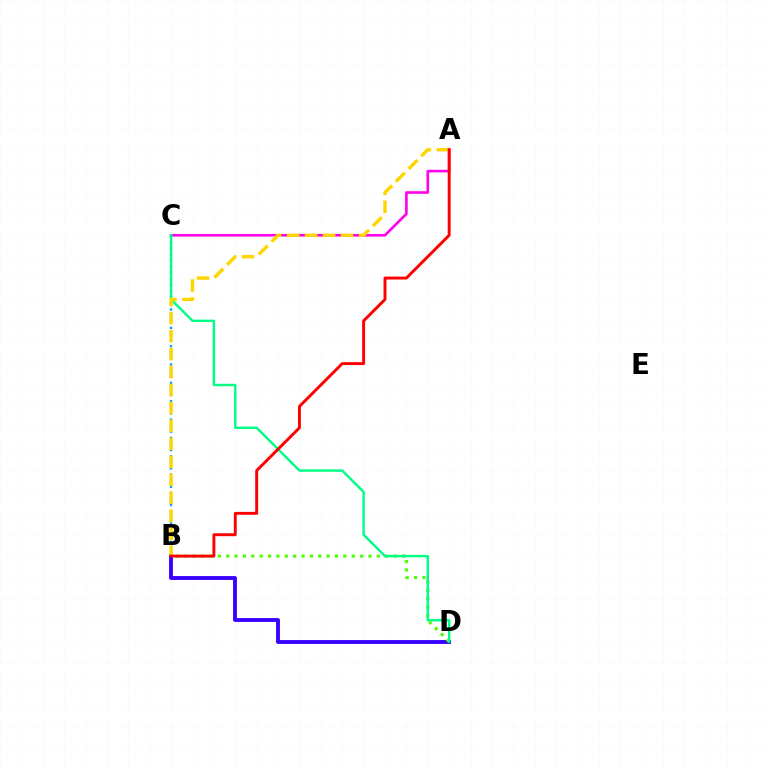{('B', 'D'): [{'color': '#3700ff', 'line_style': 'solid', 'thickness': 2.77}, {'color': '#4fff00', 'line_style': 'dotted', 'thickness': 2.27}], ('A', 'C'): [{'color': '#ff00ed', 'line_style': 'solid', 'thickness': 1.88}], ('B', 'C'): [{'color': '#009eff', 'line_style': 'dotted', 'thickness': 1.66}], ('C', 'D'): [{'color': '#00ff86', 'line_style': 'solid', 'thickness': 1.74}], ('A', 'B'): [{'color': '#ffd500', 'line_style': 'dashed', 'thickness': 2.44}, {'color': '#ff0000', 'line_style': 'solid', 'thickness': 2.1}]}